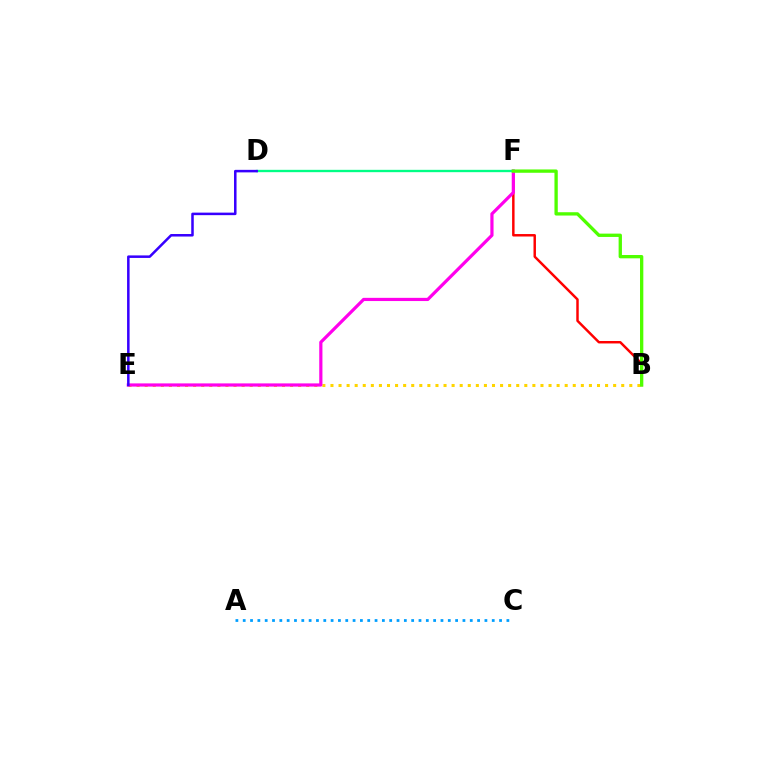{('B', 'F'): [{'color': '#ff0000', 'line_style': 'solid', 'thickness': 1.77}, {'color': '#4fff00', 'line_style': 'solid', 'thickness': 2.39}], ('B', 'E'): [{'color': '#ffd500', 'line_style': 'dotted', 'thickness': 2.19}], ('E', 'F'): [{'color': '#ff00ed', 'line_style': 'solid', 'thickness': 2.3}], ('A', 'C'): [{'color': '#009eff', 'line_style': 'dotted', 'thickness': 1.99}], ('D', 'F'): [{'color': '#00ff86', 'line_style': 'solid', 'thickness': 1.69}], ('D', 'E'): [{'color': '#3700ff', 'line_style': 'solid', 'thickness': 1.82}]}